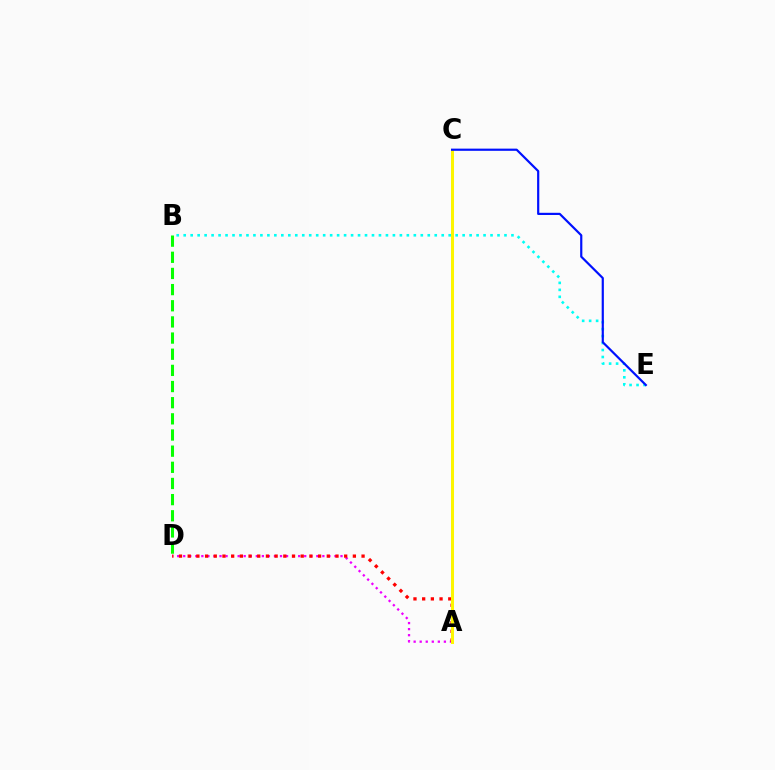{('A', 'D'): [{'color': '#ee00ff', 'line_style': 'dotted', 'thickness': 1.64}, {'color': '#ff0000', 'line_style': 'dotted', 'thickness': 2.36}], ('B', 'D'): [{'color': '#08ff00', 'line_style': 'dashed', 'thickness': 2.19}], ('B', 'E'): [{'color': '#00fff6', 'line_style': 'dotted', 'thickness': 1.89}], ('A', 'C'): [{'color': '#fcf500', 'line_style': 'solid', 'thickness': 2.18}], ('C', 'E'): [{'color': '#0010ff', 'line_style': 'solid', 'thickness': 1.58}]}